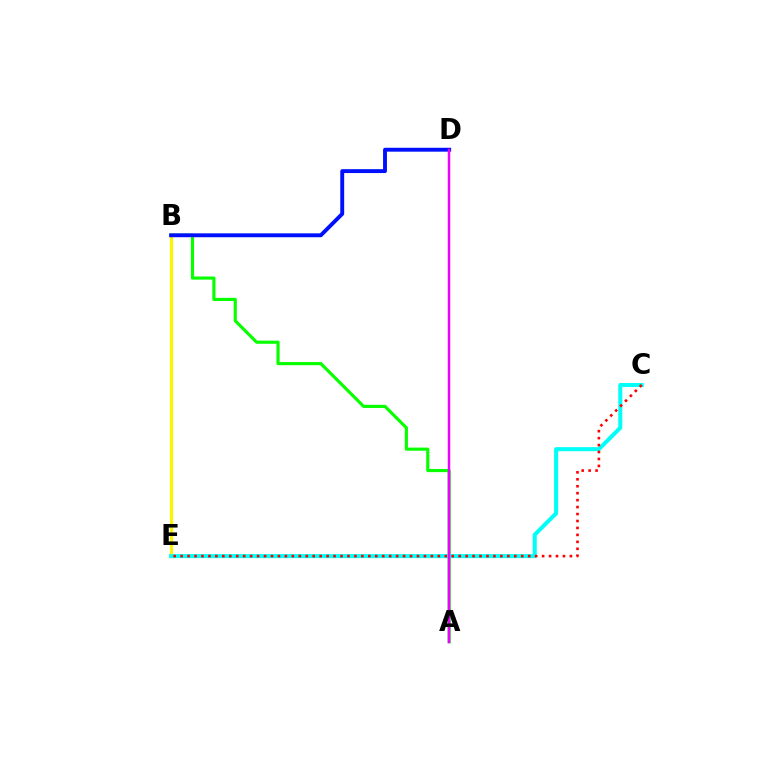{('A', 'B'): [{'color': '#08ff00', 'line_style': 'solid', 'thickness': 2.26}], ('B', 'E'): [{'color': '#fcf500', 'line_style': 'solid', 'thickness': 2.25}], ('B', 'D'): [{'color': '#0010ff', 'line_style': 'solid', 'thickness': 2.8}], ('C', 'E'): [{'color': '#00fff6', 'line_style': 'solid', 'thickness': 2.91}, {'color': '#ff0000', 'line_style': 'dotted', 'thickness': 1.89}], ('A', 'D'): [{'color': '#ee00ff', 'line_style': 'solid', 'thickness': 1.8}]}